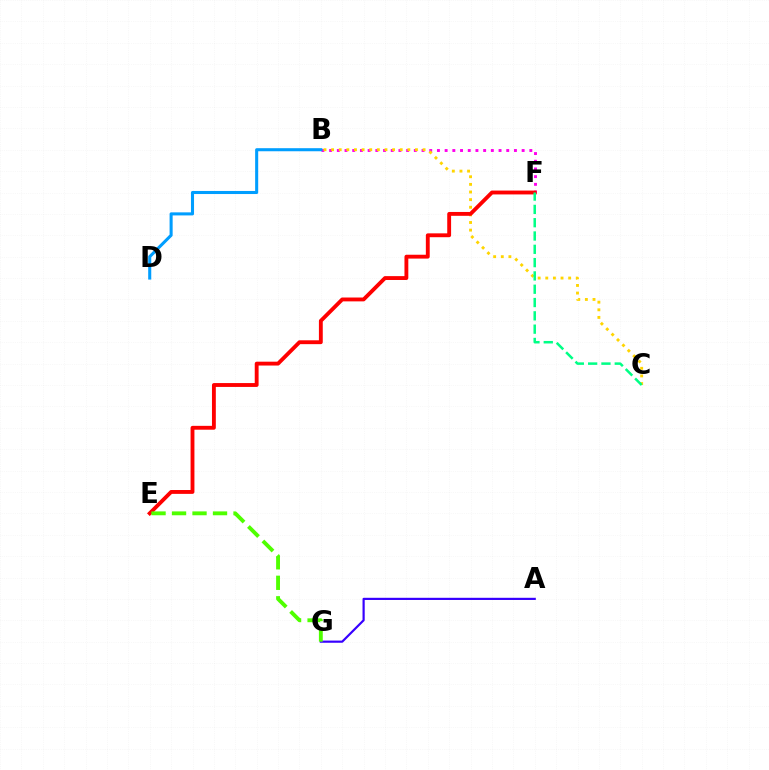{('B', 'F'): [{'color': '#ff00ed', 'line_style': 'dotted', 'thickness': 2.09}], ('B', 'C'): [{'color': '#ffd500', 'line_style': 'dotted', 'thickness': 2.07}], ('B', 'D'): [{'color': '#009eff', 'line_style': 'solid', 'thickness': 2.2}], ('E', 'F'): [{'color': '#ff0000', 'line_style': 'solid', 'thickness': 2.78}], ('A', 'G'): [{'color': '#3700ff', 'line_style': 'solid', 'thickness': 1.57}], ('E', 'G'): [{'color': '#4fff00', 'line_style': 'dashed', 'thickness': 2.78}], ('C', 'F'): [{'color': '#00ff86', 'line_style': 'dashed', 'thickness': 1.81}]}